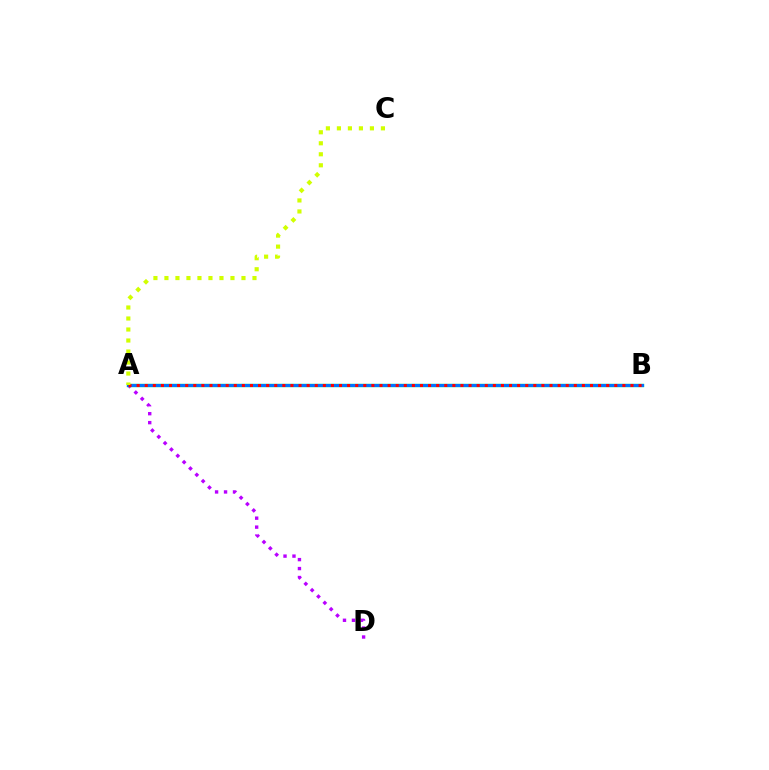{('A', 'D'): [{'color': '#b900ff', 'line_style': 'dotted', 'thickness': 2.43}], ('A', 'B'): [{'color': '#00ff5c', 'line_style': 'solid', 'thickness': 2.4}, {'color': '#0074ff', 'line_style': 'solid', 'thickness': 2.27}, {'color': '#ff0000', 'line_style': 'dotted', 'thickness': 2.2}], ('A', 'C'): [{'color': '#d1ff00', 'line_style': 'dotted', 'thickness': 2.99}]}